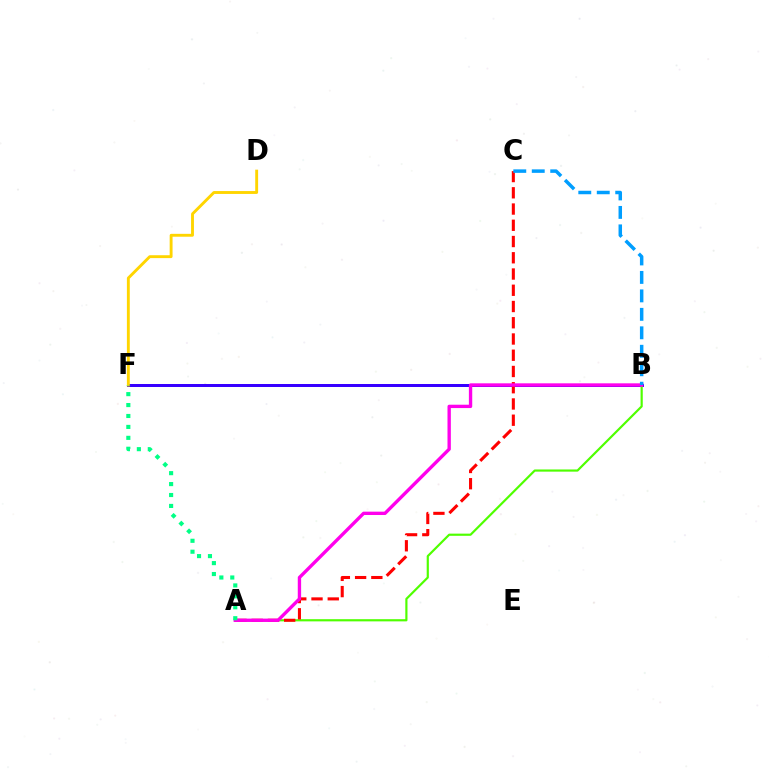{('B', 'F'): [{'color': '#3700ff', 'line_style': 'solid', 'thickness': 2.16}], ('A', 'B'): [{'color': '#4fff00', 'line_style': 'solid', 'thickness': 1.57}, {'color': '#ff00ed', 'line_style': 'solid', 'thickness': 2.41}], ('D', 'F'): [{'color': '#ffd500', 'line_style': 'solid', 'thickness': 2.08}], ('A', 'C'): [{'color': '#ff0000', 'line_style': 'dashed', 'thickness': 2.21}], ('A', 'F'): [{'color': '#00ff86', 'line_style': 'dotted', 'thickness': 2.97}], ('B', 'C'): [{'color': '#009eff', 'line_style': 'dashed', 'thickness': 2.51}]}